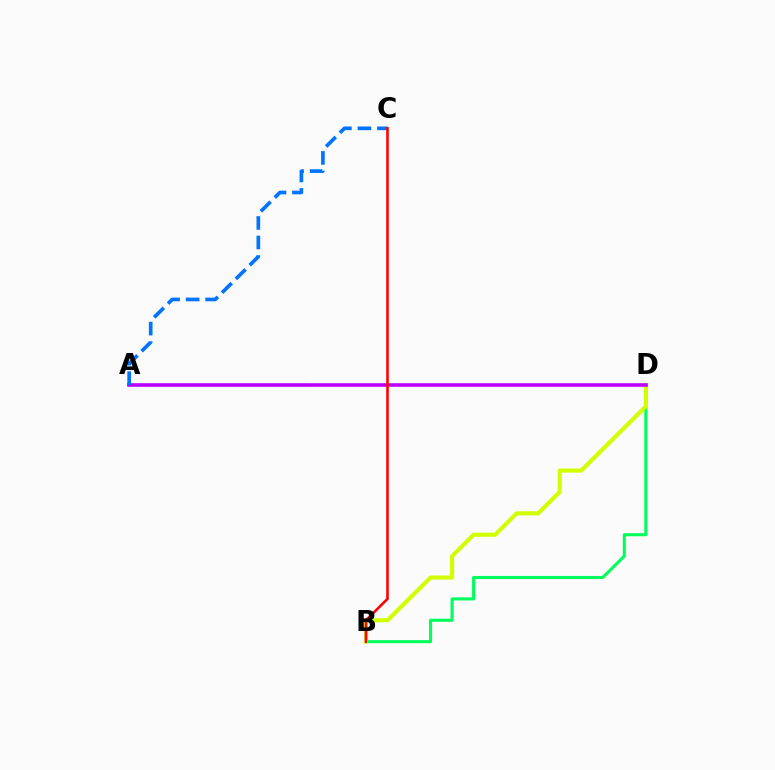{('B', 'D'): [{'color': '#00ff5c', 'line_style': 'solid', 'thickness': 2.22}, {'color': '#d1ff00', 'line_style': 'solid', 'thickness': 2.97}], ('A', 'D'): [{'color': '#b900ff', 'line_style': 'solid', 'thickness': 2.59}], ('A', 'C'): [{'color': '#0074ff', 'line_style': 'dashed', 'thickness': 2.65}], ('B', 'C'): [{'color': '#ff0000', 'line_style': 'solid', 'thickness': 1.86}]}